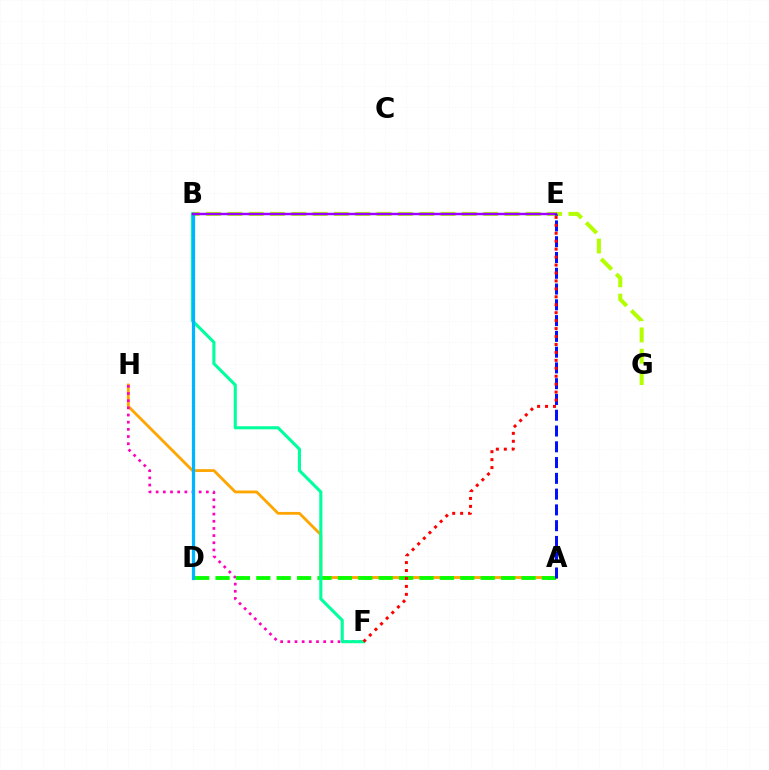{('A', 'H'): [{'color': '#ffa500', 'line_style': 'solid', 'thickness': 2.03}], ('B', 'G'): [{'color': '#b3ff00', 'line_style': 'dashed', 'thickness': 2.9}], ('F', 'H'): [{'color': '#ff00bd', 'line_style': 'dotted', 'thickness': 1.95}], ('A', 'D'): [{'color': '#08ff00', 'line_style': 'dashed', 'thickness': 2.77}], ('B', 'F'): [{'color': '#00ff9d', 'line_style': 'solid', 'thickness': 2.23}], ('B', 'D'): [{'color': '#00b5ff', 'line_style': 'solid', 'thickness': 2.34}], ('B', 'E'): [{'color': '#9b00ff', 'line_style': 'solid', 'thickness': 1.76}], ('A', 'E'): [{'color': '#0010ff', 'line_style': 'dashed', 'thickness': 2.14}], ('E', 'F'): [{'color': '#ff0000', 'line_style': 'dotted', 'thickness': 2.16}]}